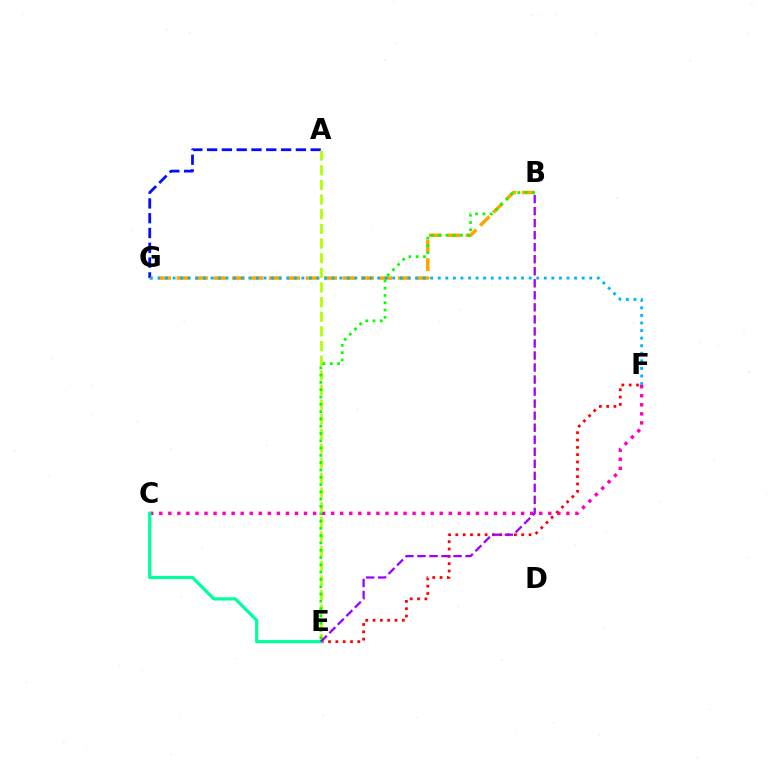{('C', 'F'): [{'color': '#ff00bd', 'line_style': 'dotted', 'thickness': 2.46}], ('B', 'G'): [{'color': '#ffa500', 'line_style': 'dashed', 'thickness': 2.51}], ('A', 'G'): [{'color': '#0010ff', 'line_style': 'dashed', 'thickness': 2.01}], ('F', 'G'): [{'color': '#00b5ff', 'line_style': 'dotted', 'thickness': 2.06}], ('E', 'F'): [{'color': '#ff0000', 'line_style': 'dotted', 'thickness': 1.99}], ('A', 'E'): [{'color': '#b3ff00', 'line_style': 'dashed', 'thickness': 1.99}], ('C', 'E'): [{'color': '#00ff9d', 'line_style': 'solid', 'thickness': 2.3}], ('B', 'E'): [{'color': '#08ff00', 'line_style': 'dotted', 'thickness': 1.98}, {'color': '#9b00ff', 'line_style': 'dashed', 'thickness': 1.63}]}